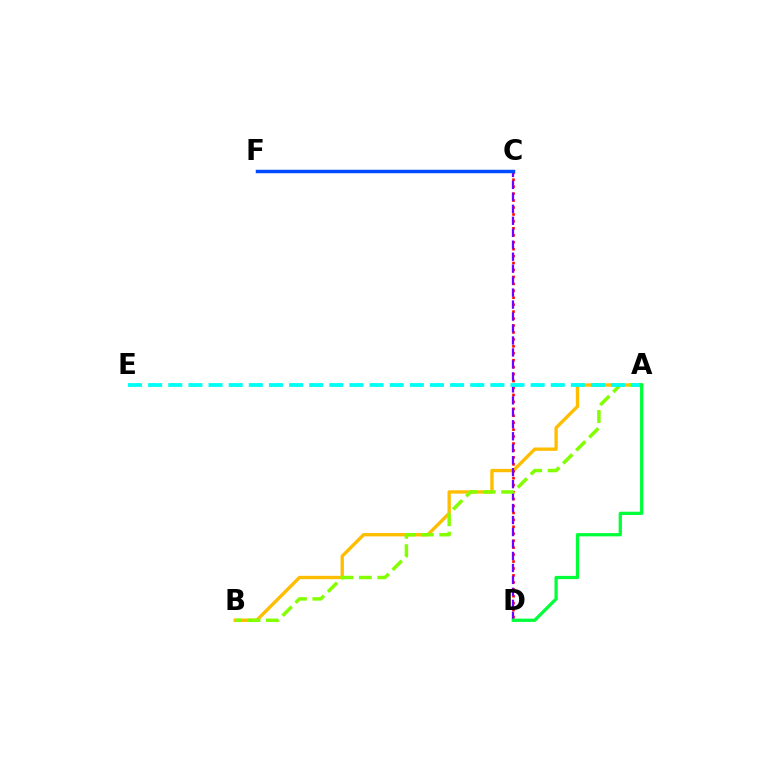{('A', 'B'): [{'color': '#ffbd00', 'line_style': 'solid', 'thickness': 2.41}, {'color': '#84ff00', 'line_style': 'dashed', 'thickness': 2.5}], ('C', 'D'): [{'color': '#ff0000', 'line_style': 'dotted', 'thickness': 1.89}, {'color': '#7200ff', 'line_style': 'dashed', 'thickness': 1.63}], ('A', 'E'): [{'color': '#00fff6', 'line_style': 'dashed', 'thickness': 2.73}], ('A', 'D'): [{'color': '#00ff39', 'line_style': 'solid', 'thickness': 2.34}], ('C', 'F'): [{'color': '#ff00cf', 'line_style': 'dashed', 'thickness': 2.12}, {'color': '#004bff', 'line_style': 'solid', 'thickness': 2.49}]}